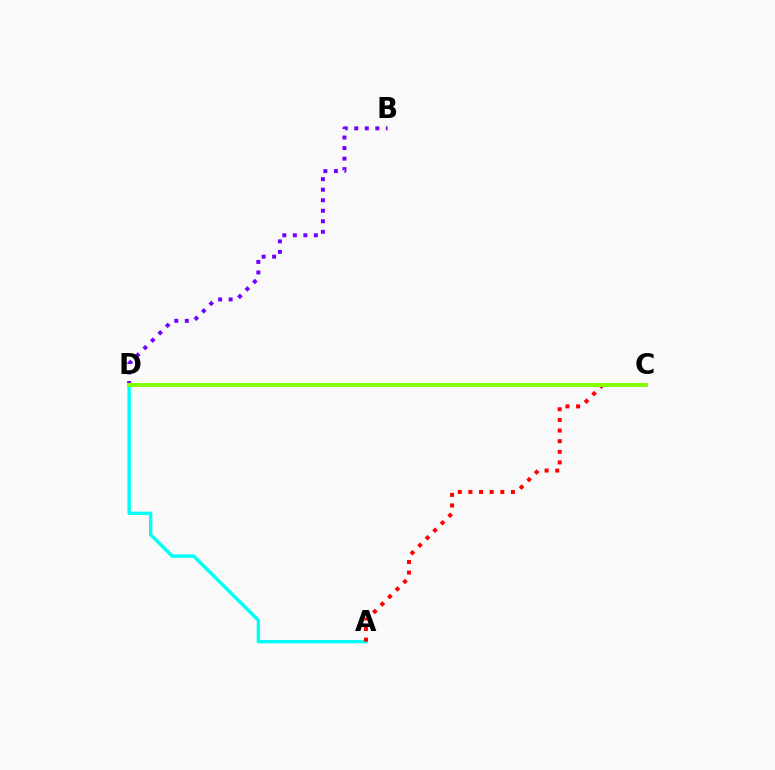{('A', 'D'): [{'color': '#00fff6', 'line_style': 'solid', 'thickness': 2.46}], ('B', 'D'): [{'color': '#7200ff', 'line_style': 'dotted', 'thickness': 2.86}], ('A', 'C'): [{'color': '#ff0000', 'line_style': 'dotted', 'thickness': 2.89}], ('C', 'D'): [{'color': '#84ff00', 'line_style': 'solid', 'thickness': 2.89}]}